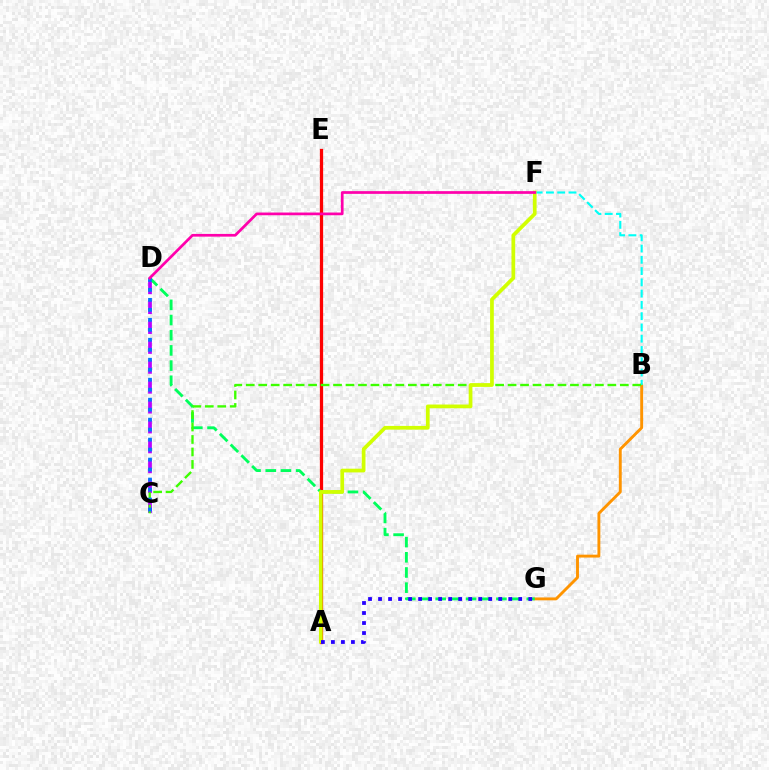{('B', 'G'): [{'color': '#ff9400', 'line_style': 'solid', 'thickness': 2.08}], ('A', 'E'): [{'color': '#ff0000', 'line_style': 'solid', 'thickness': 2.34}], ('C', 'D'): [{'color': '#b900ff', 'line_style': 'dashed', 'thickness': 2.7}, {'color': '#0074ff', 'line_style': 'dotted', 'thickness': 2.71}], ('B', 'F'): [{'color': '#00fff6', 'line_style': 'dashed', 'thickness': 1.53}], ('D', 'G'): [{'color': '#00ff5c', 'line_style': 'dashed', 'thickness': 2.06}], ('B', 'C'): [{'color': '#3dff00', 'line_style': 'dashed', 'thickness': 1.69}], ('A', 'F'): [{'color': '#d1ff00', 'line_style': 'solid', 'thickness': 2.68}], ('A', 'G'): [{'color': '#2500ff', 'line_style': 'dotted', 'thickness': 2.72}], ('D', 'F'): [{'color': '#ff00ac', 'line_style': 'solid', 'thickness': 1.95}]}